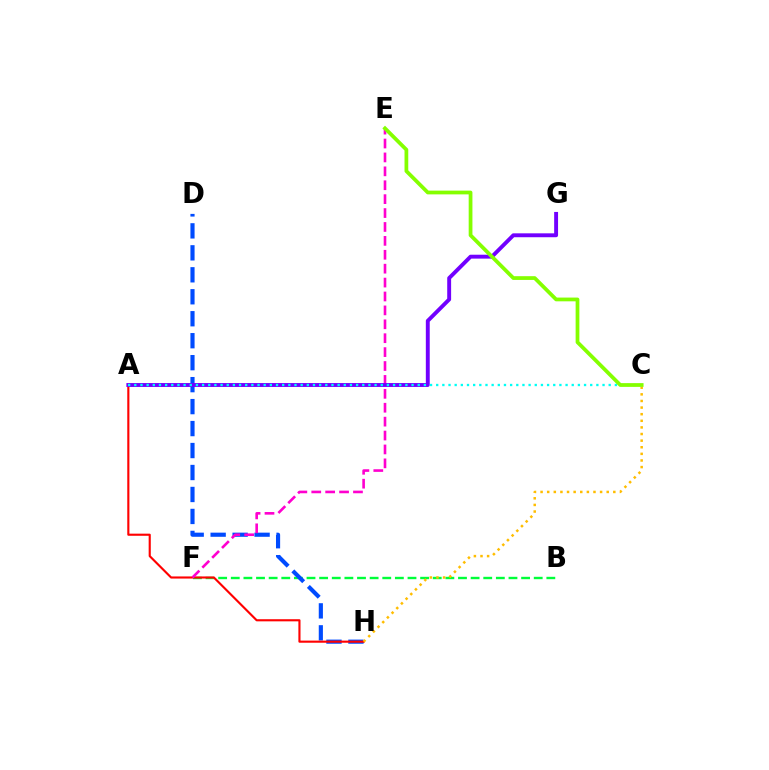{('B', 'F'): [{'color': '#00ff39', 'line_style': 'dashed', 'thickness': 1.71}], ('D', 'H'): [{'color': '#004bff', 'line_style': 'dashed', 'thickness': 2.98}], ('A', 'H'): [{'color': '#ff0000', 'line_style': 'solid', 'thickness': 1.53}], ('C', 'H'): [{'color': '#ffbd00', 'line_style': 'dotted', 'thickness': 1.8}], ('E', 'F'): [{'color': '#ff00cf', 'line_style': 'dashed', 'thickness': 1.89}], ('A', 'G'): [{'color': '#7200ff', 'line_style': 'solid', 'thickness': 2.81}], ('A', 'C'): [{'color': '#00fff6', 'line_style': 'dotted', 'thickness': 1.67}], ('C', 'E'): [{'color': '#84ff00', 'line_style': 'solid', 'thickness': 2.7}]}